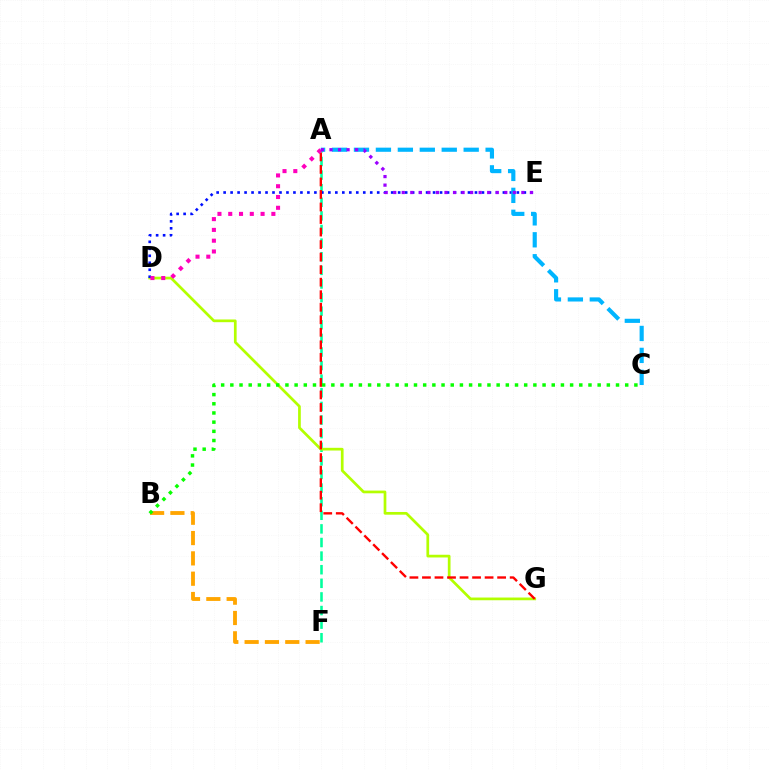{('A', 'F'): [{'color': '#00ff9d', 'line_style': 'dashed', 'thickness': 1.85}], ('D', 'G'): [{'color': '#b3ff00', 'line_style': 'solid', 'thickness': 1.95}], ('D', 'E'): [{'color': '#0010ff', 'line_style': 'dotted', 'thickness': 1.9}], ('A', 'C'): [{'color': '#00b5ff', 'line_style': 'dashed', 'thickness': 2.98}], ('A', 'G'): [{'color': '#ff0000', 'line_style': 'dashed', 'thickness': 1.7}], ('A', 'D'): [{'color': '#ff00bd', 'line_style': 'dotted', 'thickness': 2.93}], ('A', 'E'): [{'color': '#9b00ff', 'line_style': 'dotted', 'thickness': 2.32}], ('B', 'F'): [{'color': '#ffa500', 'line_style': 'dashed', 'thickness': 2.76}], ('B', 'C'): [{'color': '#08ff00', 'line_style': 'dotted', 'thickness': 2.49}]}